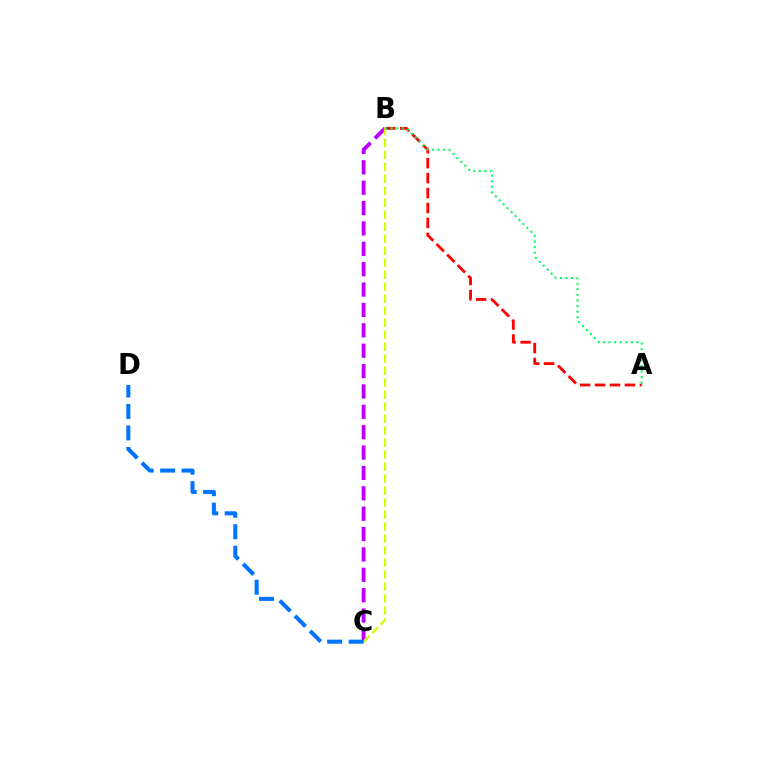{('B', 'C'): [{'color': '#b900ff', 'line_style': 'dashed', 'thickness': 2.77}, {'color': '#d1ff00', 'line_style': 'dashed', 'thickness': 1.63}], ('A', 'B'): [{'color': '#ff0000', 'line_style': 'dashed', 'thickness': 2.03}, {'color': '#00ff5c', 'line_style': 'dotted', 'thickness': 1.51}], ('C', 'D'): [{'color': '#0074ff', 'line_style': 'dashed', 'thickness': 2.92}]}